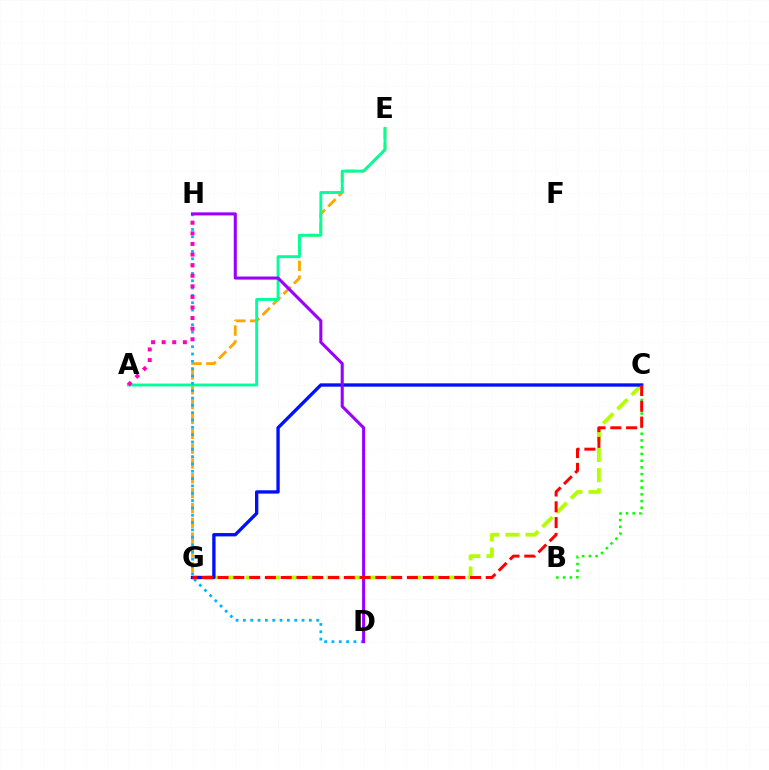{('C', 'G'): [{'color': '#b3ff00', 'line_style': 'dashed', 'thickness': 2.74}, {'color': '#0010ff', 'line_style': 'solid', 'thickness': 2.41}, {'color': '#ff0000', 'line_style': 'dashed', 'thickness': 2.14}], ('E', 'G'): [{'color': '#ffa500', 'line_style': 'dashed', 'thickness': 2.01}], ('B', 'C'): [{'color': '#08ff00', 'line_style': 'dotted', 'thickness': 1.83}], ('A', 'E'): [{'color': '#00ff9d', 'line_style': 'solid', 'thickness': 2.08}], ('D', 'H'): [{'color': '#00b5ff', 'line_style': 'dotted', 'thickness': 1.99}, {'color': '#9b00ff', 'line_style': 'solid', 'thickness': 2.21}], ('A', 'H'): [{'color': '#ff00bd', 'line_style': 'dotted', 'thickness': 2.88}]}